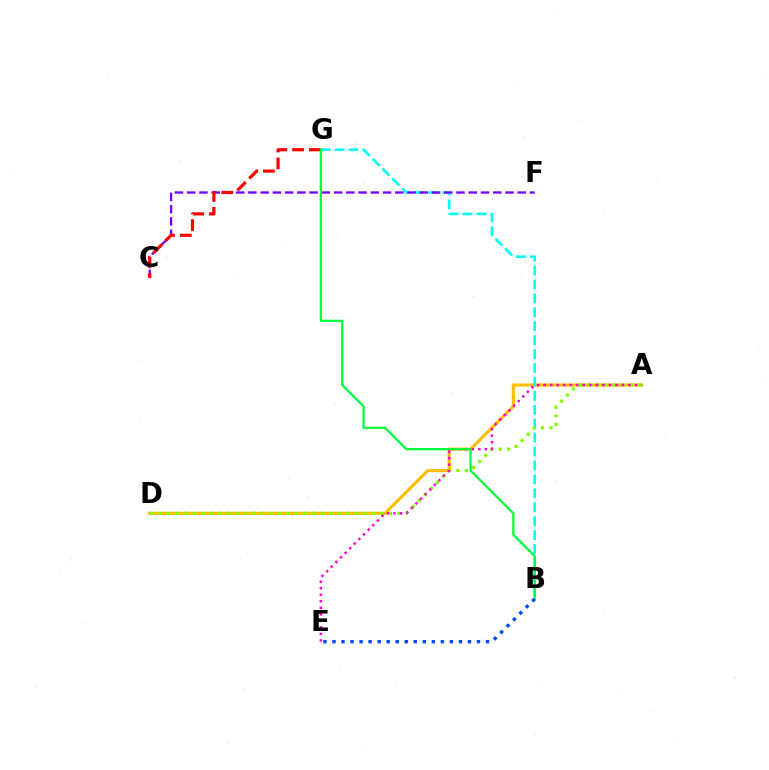{('A', 'D'): [{'color': '#ffbd00', 'line_style': 'solid', 'thickness': 2.25}, {'color': '#84ff00', 'line_style': 'dotted', 'thickness': 2.32}], ('B', 'G'): [{'color': '#00fff6', 'line_style': 'dashed', 'thickness': 1.89}, {'color': '#00ff39', 'line_style': 'solid', 'thickness': 1.6}], ('C', 'F'): [{'color': '#7200ff', 'line_style': 'dashed', 'thickness': 1.66}], ('C', 'G'): [{'color': '#ff0000', 'line_style': 'dashed', 'thickness': 2.29}], ('A', 'E'): [{'color': '#ff00cf', 'line_style': 'dotted', 'thickness': 1.77}], ('B', 'E'): [{'color': '#004bff', 'line_style': 'dotted', 'thickness': 2.45}]}